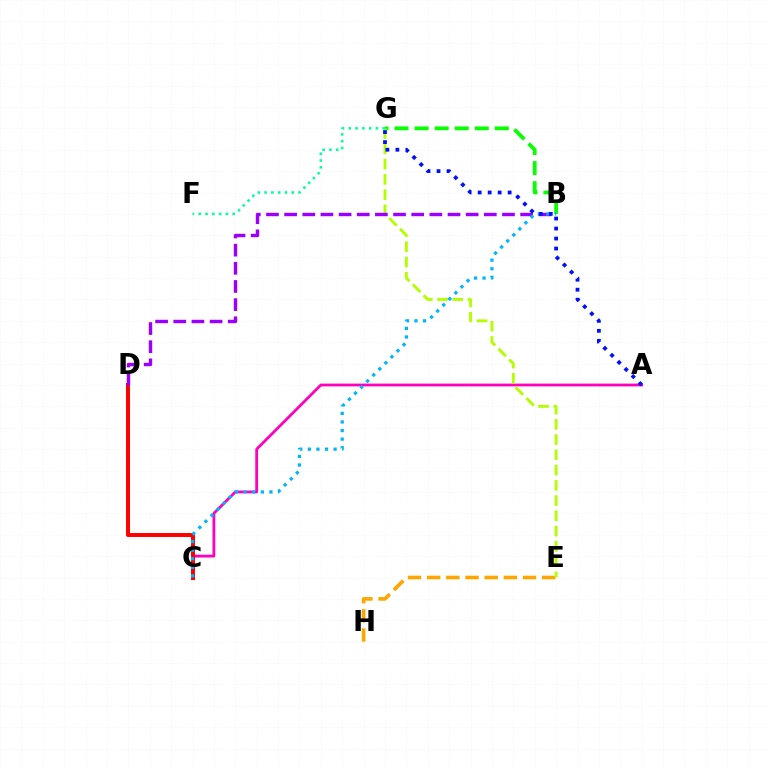{('B', 'G'): [{'color': '#08ff00', 'line_style': 'dashed', 'thickness': 2.72}], ('E', 'H'): [{'color': '#ffa500', 'line_style': 'dashed', 'thickness': 2.6}], ('A', 'C'): [{'color': '#ff00bd', 'line_style': 'solid', 'thickness': 2.01}], ('C', 'D'): [{'color': '#ff0000', 'line_style': 'solid', 'thickness': 2.86}], ('E', 'G'): [{'color': '#b3ff00', 'line_style': 'dashed', 'thickness': 2.07}], ('B', 'D'): [{'color': '#9b00ff', 'line_style': 'dashed', 'thickness': 2.47}], ('B', 'C'): [{'color': '#00b5ff', 'line_style': 'dotted', 'thickness': 2.33}], ('A', 'G'): [{'color': '#0010ff', 'line_style': 'dotted', 'thickness': 2.72}], ('F', 'G'): [{'color': '#00ff9d', 'line_style': 'dotted', 'thickness': 1.85}]}